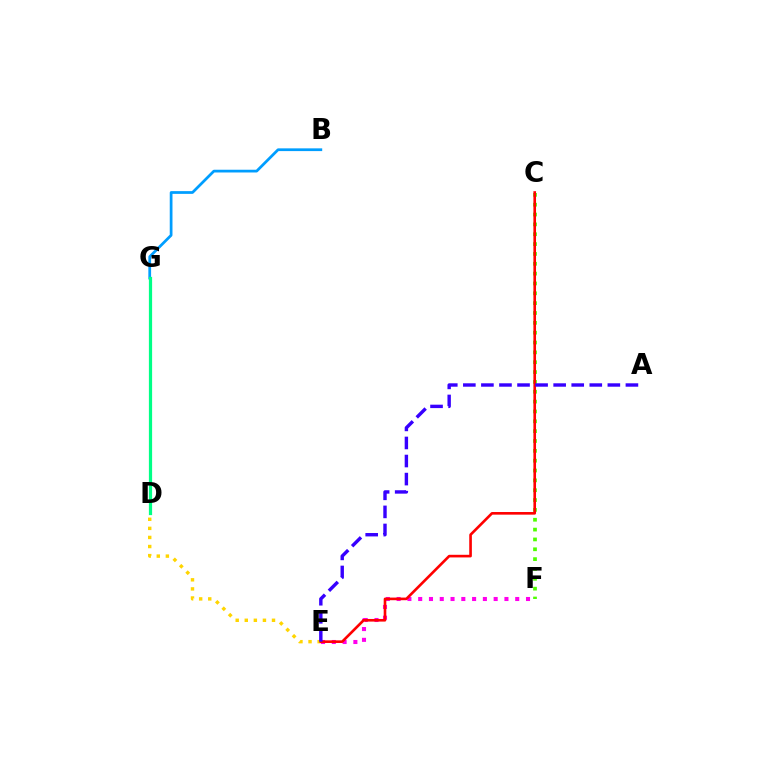{('C', 'F'): [{'color': '#4fff00', 'line_style': 'dotted', 'thickness': 2.67}], ('E', 'F'): [{'color': '#ff00ed', 'line_style': 'dotted', 'thickness': 2.93}], ('D', 'E'): [{'color': '#ffd500', 'line_style': 'dotted', 'thickness': 2.47}], ('B', 'G'): [{'color': '#009eff', 'line_style': 'solid', 'thickness': 1.97}], ('D', 'G'): [{'color': '#00ff86', 'line_style': 'solid', 'thickness': 2.32}], ('C', 'E'): [{'color': '#ff0000', 'line_style': 'solid', 'thickness': 1.89}], ('A', 'E'): [{'color': '#3700ff', 'line_style': 'dashed', 'thickness': 2.45}]}